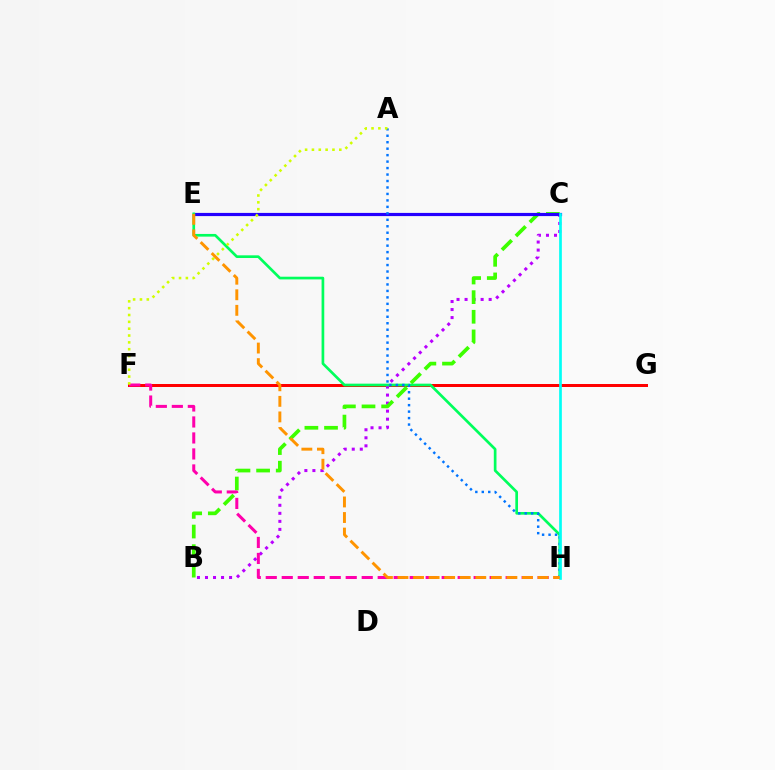{('F', 'G'): [{'color': '#ff0000', 'line_style': 'solid', 'thickness': 2.15}], ('B', 'C'): [{'color': '#b900ff', 'line_style': 'dotted', 'thickness': 2.18}, {'color': '#3dff00', 'line_style': 'dashed', 'thickness': 2.67}], ('C', 'E'): [{'color': '#2500ff', 'line_style': 'solid', 'thickness': 2.29}], ('E', 'H'): [{'color': '#00ff5c', 'line_style': 'solid', 'thickness': 1.93}, {'color': '#ff9400', 'line_style': 'dashed', 'thickness': 2.11}], ('F', 'H'): [{'color': '#ff00ac', 'line_style': 'dashed', 'thickness': 2.17}], ('A', 'H'): [{'color': '#0074ff', 'line_style': 'dotted', 'thickness': 1.76}], ('A', 'F'): [{'color': '#d1ff00', 'line_style': 'dotted', 'thickness': 1.86}], ('C', 'H'): [{'color': '#00fff6', 'line_style': 'solid', 'thickness': 1.93}]}